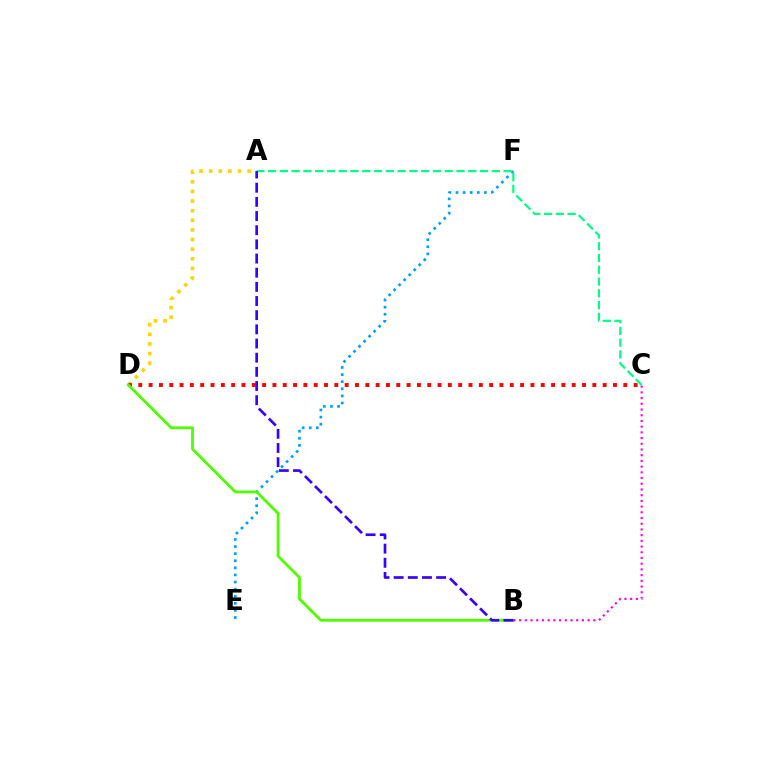{('A', 'D'): [{'color': '#ffd500', 'line_style': 'dotted', 'thickness': 2.61}], ('E', 'F'): [{'color': '#009eff', 'line_style': 'dotted', 'thickness': 1.93}], ('A', 'C'): [{'color': '#00ff86', 'line_style': 'dashed', 'thickness': 1.6}], ('C', 'D'): [{'color': '#ff0000', 'line_style': 'dotted', 'thickness': 2.8}], ('B', 'D'): [{'color': '#4fff00', 'line_style': 'solid', 'thickness': 2.01}], ('B', 'C'): [{'color': '#ff00ed', 'line_style': 'dotted', 'thickness': 1.55}], ('A', 'B'): [{'color': '#3700ff', 'line_style': 'dashed', 'thickness': 1.92}]}